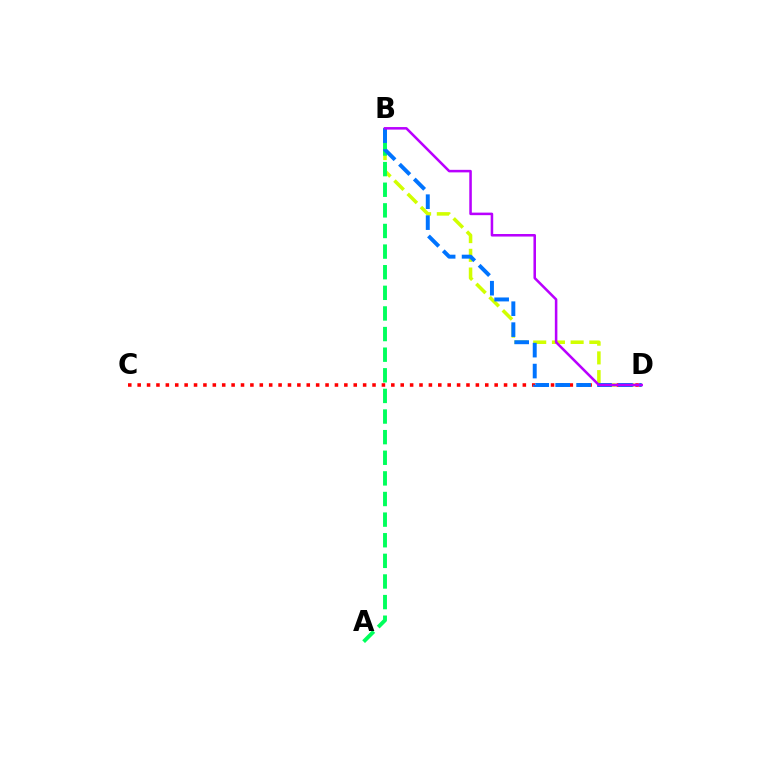{('C', 'D'): [{'color': '#ff0000', 'line_style': 'dotted', 'thickness': 2.55}], ('B', 'D'): [{'color': '#d1ff00', 'line_style': 'dashed', 'thickness': 2.54}, {'color': '#0074ff', 'line_style': 'dashed', 'thickness': 2.84}, {'color': '#b900ff', 'line_style': 'solid', 'thickness': 1.83}], ('A', 'B'): [{'color': '#00ff5c', 'line_style': 'dashed', 'thickness': 2.8}]}